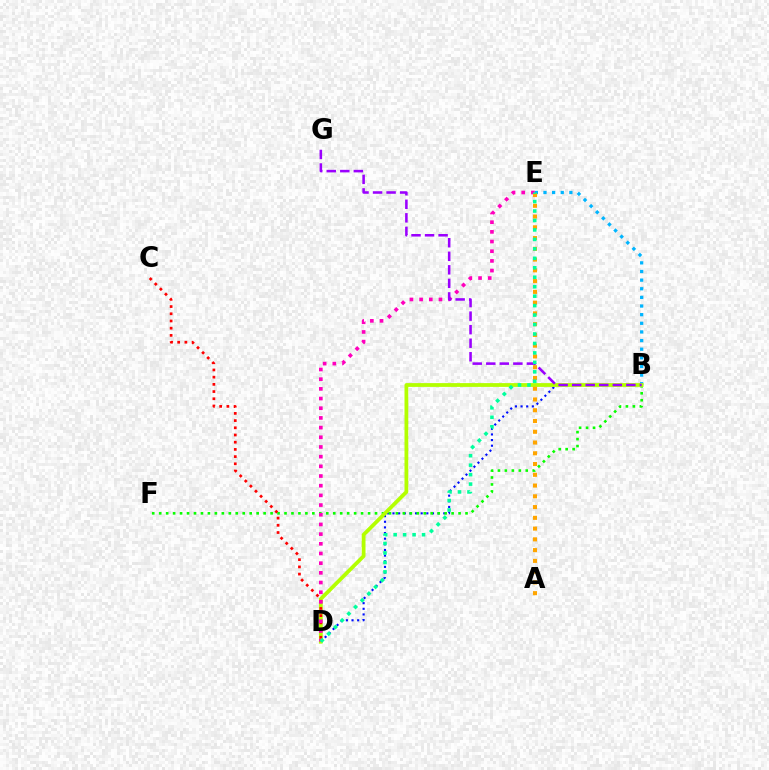{('B', 'E'): [{'color': '#00b5ff', 'line_style': 'dotted', 'thickness': 2.35}], ('B', 'D'): [{'color': '#0010ff', 'line_style': 'dotted', 'thickness': 1.53}, {'color': '#b3ff00', 'line_style': 'solid', 'thickness': 2.72}], ('B', 'F'): [{'color': '#08ff00', 'line_style': 'dotted', 'thickness': 1.89}], ('C', 'D'): [{'color': '#ff0000', 'line_style': 'dotted', 'thickness': 1.96}], ('D', 'E'): [{'color': '#ff00bd', 'line_style': 'dotted', 'thickness': 2.63}, {'color': '#00ff9d', 'line_style': 'dotted', 'thickness': 2.57}], ('A', 'E'): [{'color': '#ffa500', 'line_style': 'dotted', 'thickness': 2.92}], ('B', 'G'): [{'color': '#9b00ff', 'line_style': 'dashed', 'thickness': 1.84}]}